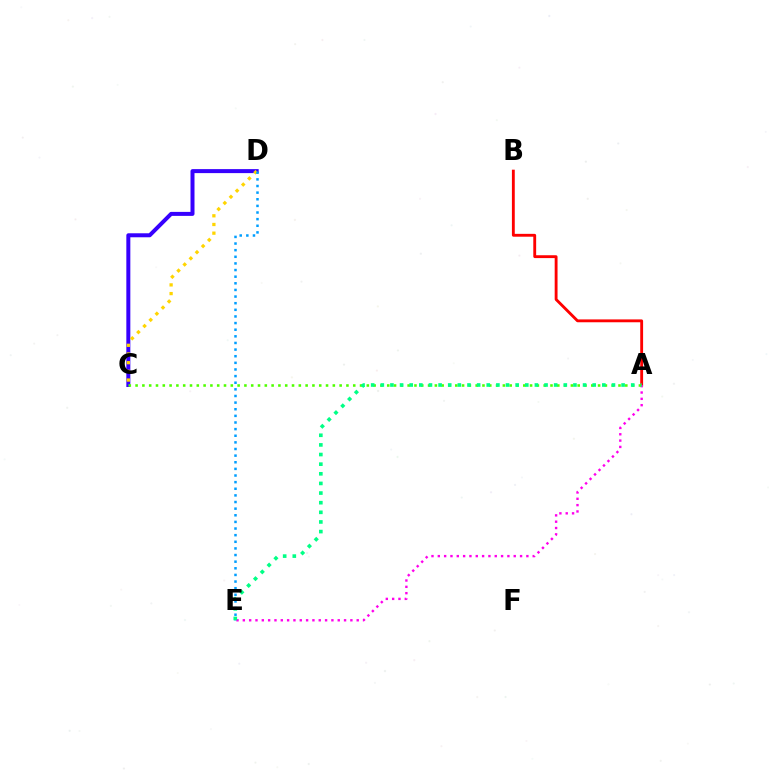{('A', 'B'): [{'color': '#ff0000', 'line_style': 'solid', 'thickness': 2.06}], ('C', 'D'): [{'color': '#3700ff', 'line_style': 'solid', 'thickness': 2.88}, {'color': '#ffd500', 'line_style': 'dotted', 'thickness': 2.36}], ('D', 'E'): [{'color': '#009eff', 'line_style': 'dotted', 'thickness': 1.8}], ('A', 'E'): [{'color': '#ff00ed', 'line_style': 'dotted', 'thickness': 1.72}, {'color': '#00ff86', 'line_style': 'dotted', 'thickness': 2.62}], ('A', 'C'): [{'color': '#4fff00', 'line_style': 'dotted', 'thickness': 1.85}]}